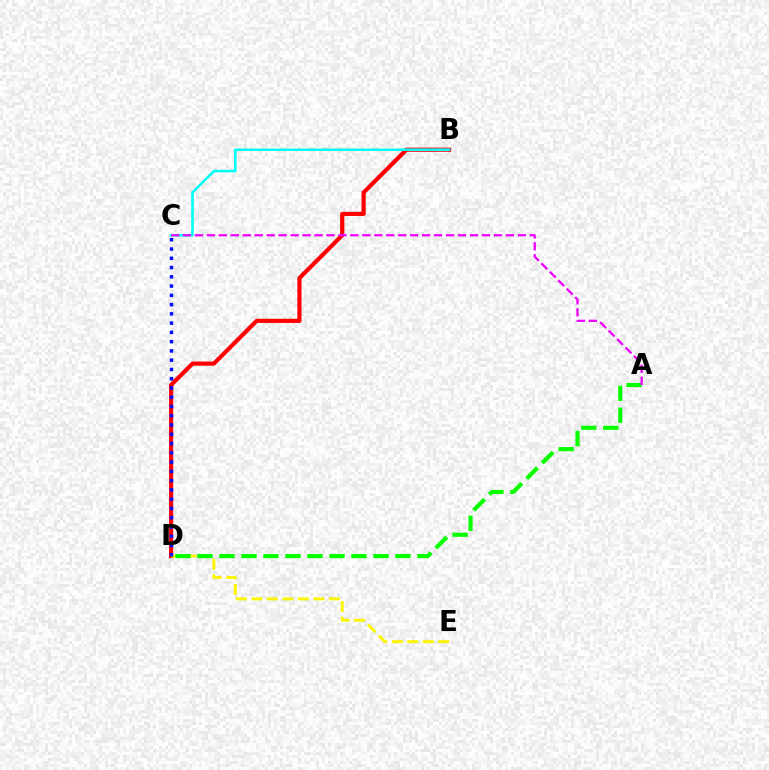{('B', 'D'): [{'color': '#ff0000', 'line_style': 'solid', 'thickness': 2.99}], ('D', 'E'): [{'color': '#fcf500', 'line_style': 'dashed', 'thickness': 2.11}], ('B', 'C'): [{'color': '#00fff6', 'line_style': 'solid', 'thickness': 1.84}], ('A', 'D'): [{'color': '#08ff00', 'line_style': 'dashed', 'thickness': 2.99}], ('C', 'D'): [{'color': '#0010ff', 'line_style': 'dotted', 'thickness': 2.52}], ('A', 'C'): [{'color': '#ee00ff', 'line_style': 'dashed', 'thickness': 1.62}]}